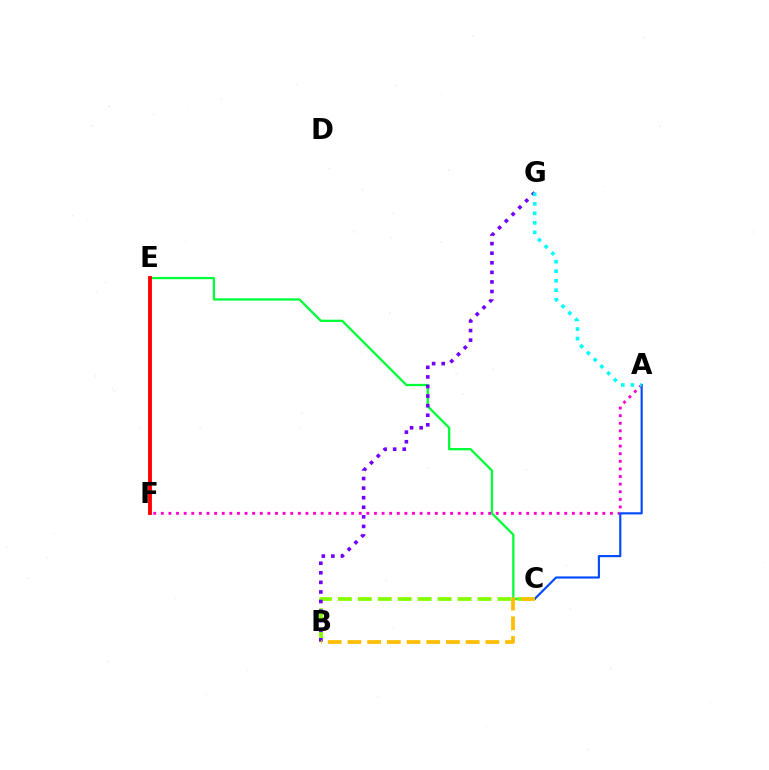{('C', 'E'): [{'color': '#00ff39', 'line_style': 'solid', 'thickness': 1.65}], ('B', 'C'): [{'color': '#84ff00', 'line_style': 'dashed', 'thickness': 2.71}, {'color': '#ffbd00', 'line_style': 'dashed', 'thickness': 2.68}], ('A', 'F'): [{'color': '#ff00cf', 'line_style': 'dotted', 'thickness': 2.07}], ('E', 'F'): [{'color': '#ff0000', 'line_style': 'solid', 'thickness': 2.77}], ('B', 'G'): [{'color': '#7200ff', 'line_style': 'dotted', 'thickness': 2.6}], ('A', 'C'): [{'color': '#004bff', 'line_style': 'solid', 'thickness': 1.55}], ('A', 'G'): [{'color': '#00fff6', 'line_style': 'dotted', 'thickness': 2.59}]}